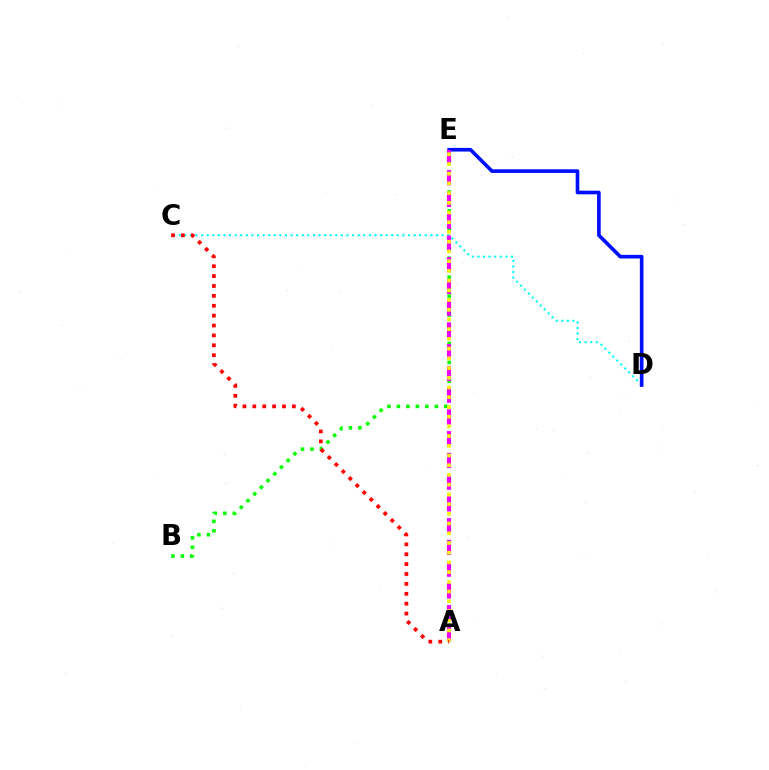{('C', 'D'): [{'color': '#00fff6', 'line_style': 'dotted', 'thickness': 1.52}], ('B', 'E'): [{'color': '#08ff00', 'line_style': 'dotted', 'thickness': 2.57}], ('D', 'E'): [{'color': '#0010ff', 'line_style': 'solid', 'thickness': 2.63}], ('A', 'E'): [{'color': '#ee00ff', 'line_style': 'dashed', 'thickness': 2.95}, {'color': '#fcf500', 'line_style': 'dotted', 'thickness': 2.64}], ('A', 'C'): [{'color': '#ff0000', 'line_style': 'dotted', 'thickness': 2.69}]}